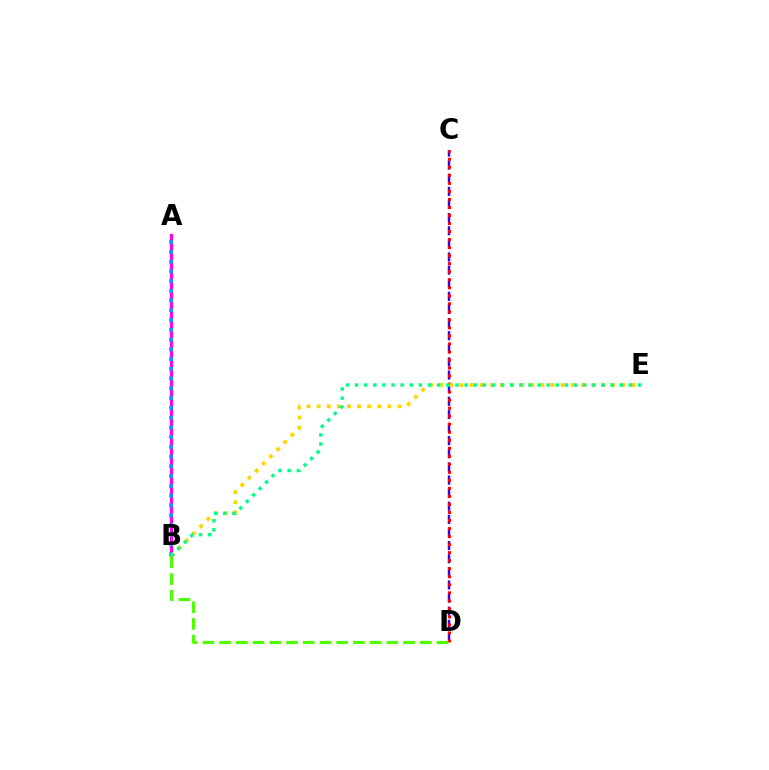{('C', 'D'): [{'color': '#3700ff', 'line_style': 'dashed', 'thickness': 1.78}, {'color': '#ff0000', 'line_style': 'dotted', 'thickness': 2.18}], ('A', 'B'): [{'color': '#ff00ed', 'line_style': 'solid', 'thickness': 2.25}, {'color': '#009eff', 'line_style': 'dotted', 'thickness': 2.65}], ('B', 'E'): [{'color': '#ffd500', 'line_style': 'dotted', 'thickness': 2.75}, {'color': '#00ff86', 'line_style': 'dotted', 'thickness': 2.48}], ('B', 'D'): [{'color': '#4fff00', 'line_style': 'dashed', 'thickness': 2.27}]}